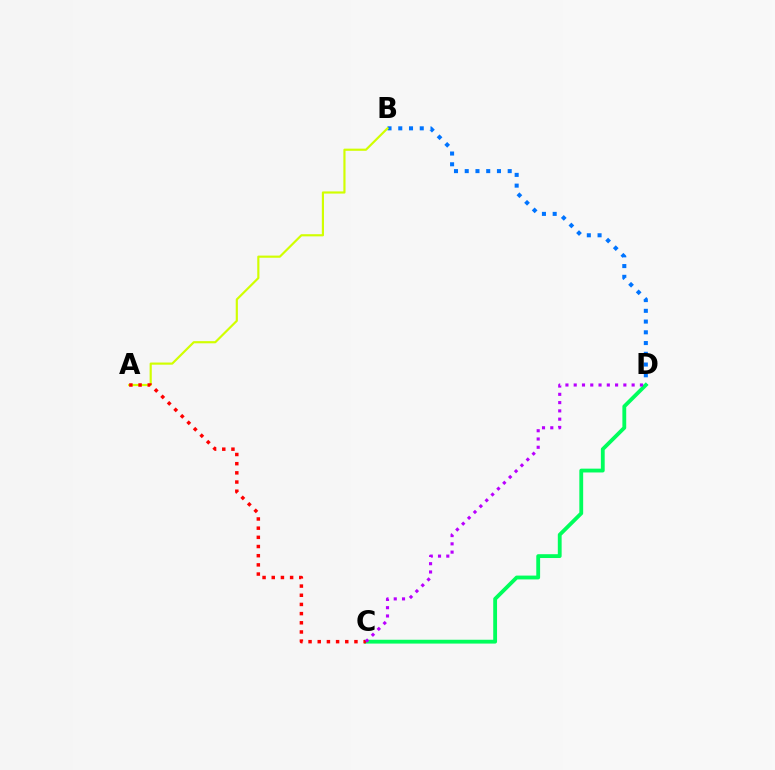{('B', 'D'): [{'color': '#0074ff', 'line_style': 'dotted', 'thickness': 2.92}], ('A', 'B'): [{'color': '#d1ff00', 'line_style': 'solid', 'thickness': 1.56}], ('C', 'D'): [{'color': '#00ff5c', 'line_style': 'solid', 'thickness': 2.75}, {'color': '#b900ff', 'line_style': 'dotted', 'thickness': 2.25}], ('A', 'C'): [{'color': '#ff0000', 'line_style': 'dotted', 'thickness': 2.49}]}